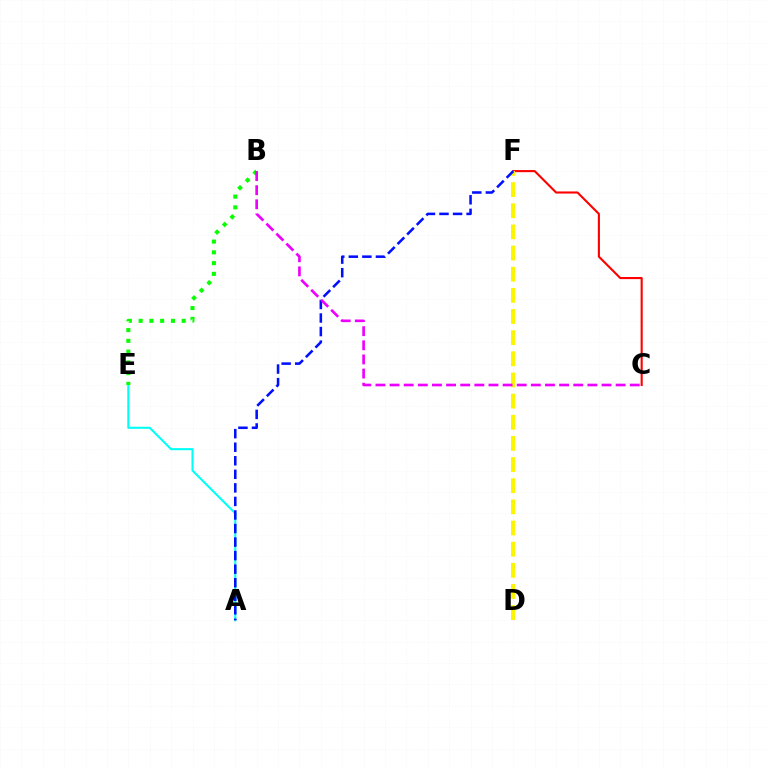{('C', 'F'): [{'color': '#ff0000', 'line_style': 'solid', 'thickness': 1.51}], ('A', 'E'): [{'color': '#00fff6', 'line_style': 'solid', 'thickness': 1.51}], ('D', 'F'): [{'color': '#fcf500', 'line_style': 'dashed', 'thickness': 2.87}], ('B', 'E'): [{'color': '#08ff00', 'line_style': 'dotted', 'thickness': 2.93}], ('A', 'F'): [{'color': '#0010ff', 'line_style': 'dashed', 'thickness': 1.84}], ('B', 'C'): [{'color': '#ee00ff', 'line_style': 'dashed', 'thickness': 1.92}]}